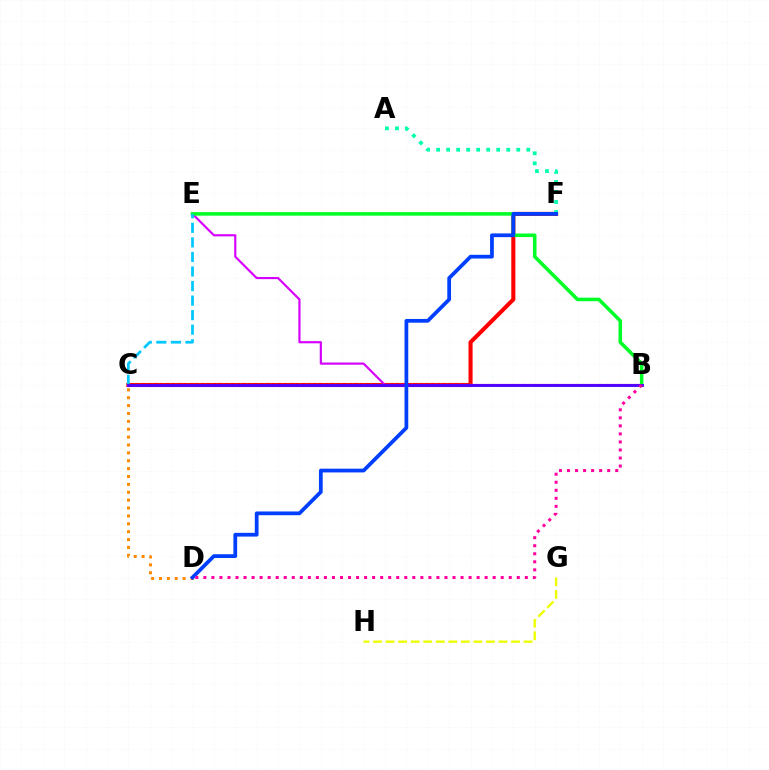{('C', 'F'): [{'color': '#ff0000', 'line_style': 'solid', 'thickness': 2.94}], ('B', 'E'): [{'color': '#d600ff', 'line_style': 'solid', 'thickness': 1.57}, {'color': '#00ff27', 'line_style': 'solid', 'thickness': 2.55}], ('A', 'F'): [{'color': '#00ffaf', 'line_style': 'dotted', 'thickness': 2.72}], ('C', 'D'): [{'color': '#ff8800', 'line_style': 'dotted', 'thickness': 2.14}], ('G', 'H'): [{'color': '#eeff00', 'line_style': 'dashed', 'thickness': 1.7}], ('B', 'C'): [{'color': '#66ff00', 'line_style': 'dotted', 'thickness': 1.6}, {'color': '#4f00ff', 'line_style': 'solid', 'thickness': 2.08}], ('C', 'E'): [{'color': '#00c7ff', 'line_style': 'dashed', 'thickness': 1.98}], ('D', 'F'): [{'color': '#003fff', 'line_style': 'solid', 'thickness': 2.7}], ('B', 'D'): [{'color': '#ff00a0', 'line_style': 'dotted', 'thickness': 2.18}]}